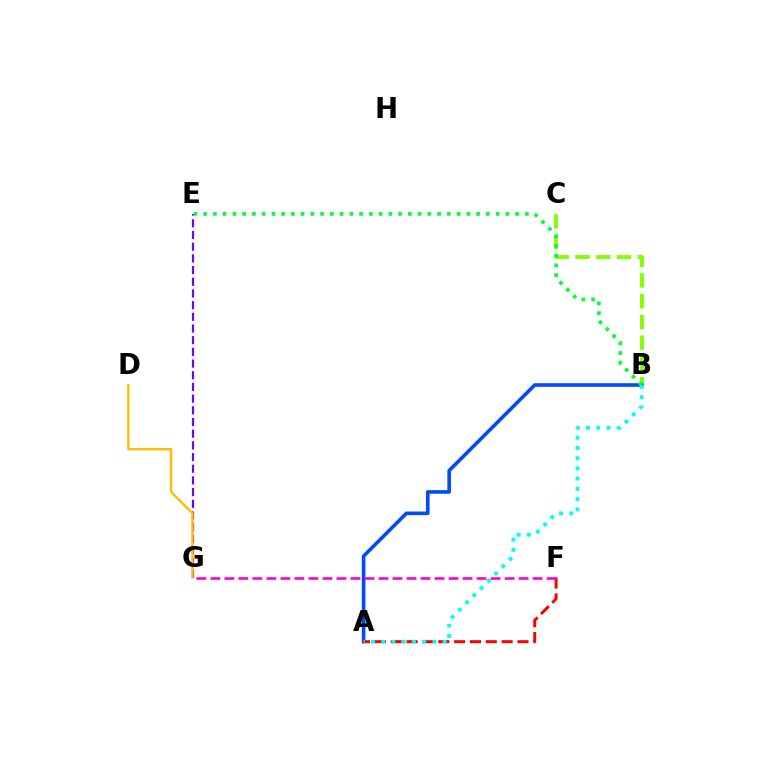{('B', 'C'): [{'color': '#84ff00', 'line_style': 'dashed', 'thickness': 2.82}], ('A', 'B'): [{'color': '#004bff', 'line_style': 'solid', 'thickness': 2.6}, {'color': '#00fff6', 'line_style': 'dotted', 'thickness': 2.78}], ('E', 'G'): [{'color': '#7200ff', 'line_style': 'dashed', 'thickness': 1.59}], ('D', 'G'): [{'color': '#ffbd00', 'line_style': 'solid', 'thickness': 1.7}], ('B', 'E'): [{'color': '#00ff39', 'line_style': 'dotted', 'thickness': 2.65}], ('A', 'F'): [{'color': '#ff0000', 'line_style': 'dashed', 'thickness': 2.15}], ('F', 'G'): [{'color': '#ff00cf', 'line_style': 'dashed', 'thickness': 1.9}]}